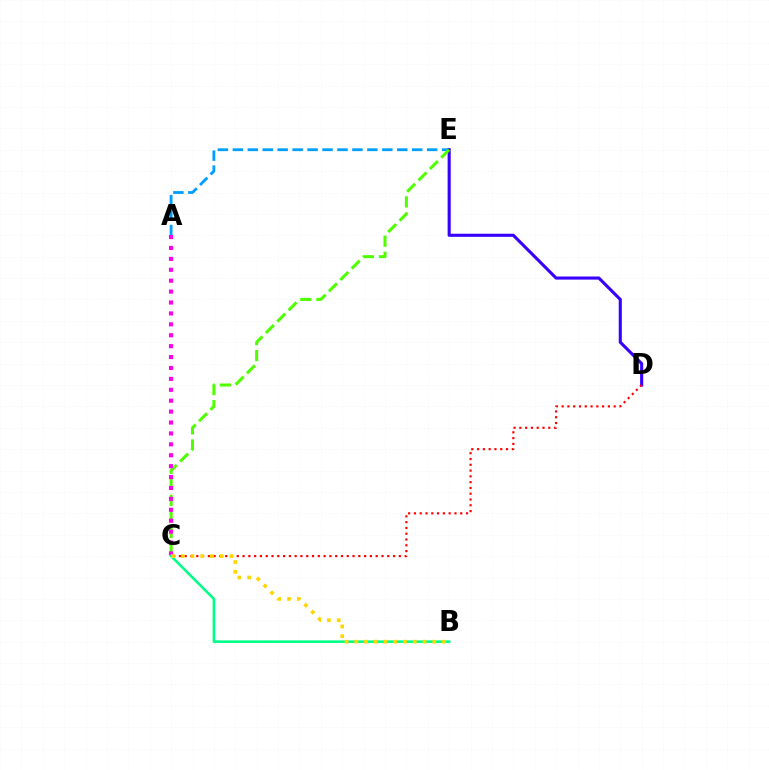{('A', 'E'): [{'color': '#009eff', 'line_style': 'dashed', 'thickness': 2.03}], ('D', 'E'): [{'color': '#3700ff', 'line_style': 'solid', 'thickness': 2.23}], ('C', 'E'): [{'color': '#4fff00', 'line_style': 'dashed', 'thickness': 2.18}], ('A', 'C'): [{'color': '#ff00ed', 'line_style': 'dotted', 'thickness': 2.96}], ('C', 'D'): [{'color': '#ff0000', 'line_style': 'dotted', 'thickness': 1.57}], ('B', 'C'): [{'color': '#00ff86', 'line_style': 'solid', 'thickness': 1.86}, {'color': '#ffd500', 'line_style': 'dotted', 'thickness': 2.65}]}